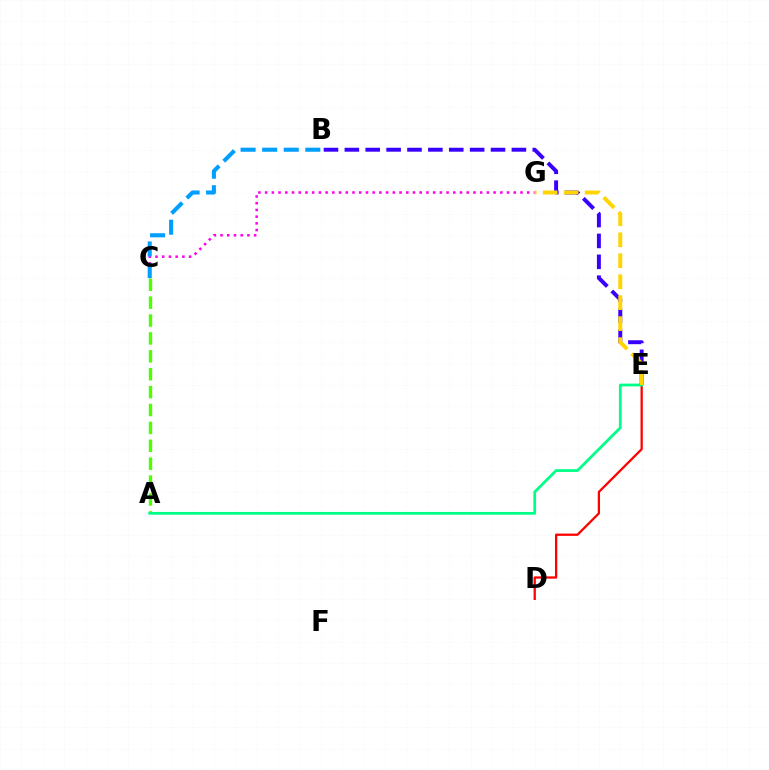{('D', 'E'): [{'color': '#ff0000', 'line_style': 'solid', 'thickness': 1.64}], ('A', 'C'): [{'color': '#4fff00', 'line_style': 'dashed', 'thickness': 2.43}], ('A', 'E'): [{'color': '#00ff86', 'line_style': 'solid', 'thickness': 1.99}], ('B', 'E'): [{'color': '#3700ff', 'line_style': 'dashed', 'thickness': 2.84}], ('C', 'G'): [{'color': '#ff00ed', 'line_style': 'dotted', 'thickness': 1.83}], ('B', 'C'): [{'color': '#009eff', 'line_style': 'dashed', 'thickness': 2.93}], ('E', 'G'): [{'color': '#ffd500', 'line_style': 'dashed', 'thickness': 2.85}]}